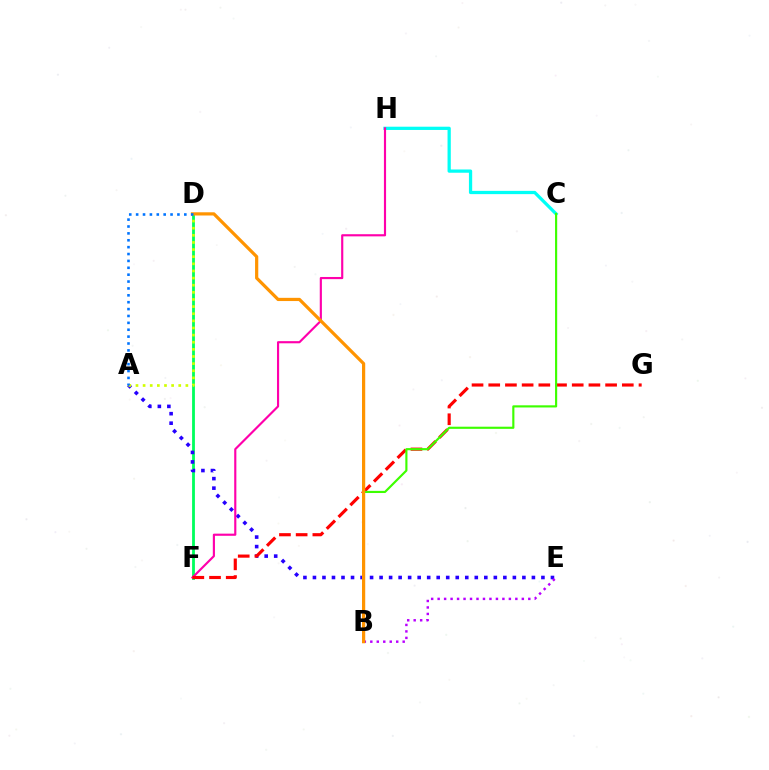{('D', 'F'): [{'color': '#00ff5c', 'line_style': 'solid', 'thickness': 2.02}], ('A', 'E'): [{'color': '#2500ff', 'line_style': 'dotted', 'thickness': 2.59}], ('C', 'H'): [{'color': '#00fff6', 'line_style': 'solid', 'thickness': 2.34}], ('F', 'H'): [{'color': '#ff00ac', 'line_style': 'solid', 'thickness': 1.55}], ('A', 'D'): [{'color': '#d1ff00', 'line_style': 'dotted', 'thickness': 1.94}, {'color': '#0074ff', 'line_style': 'dotted', 'thickness': 1.87}], ('F', 'G'): [{'color': '#ff0000', 'line_style': 'dashed', 'thickness': 2.27}], ('B', 'C'): [{'color': '#3dff00', 'line_style': 'solid', 'thickness': 1.55}], ('B', 'E'): [{'color': '#b900ff', 'line_style': 'dotted', 'thickness': 1.76}], ('B', 'D'): [{'color': '#ff9400', 'line_style': 'solid', 'thickness': 2.32}]}